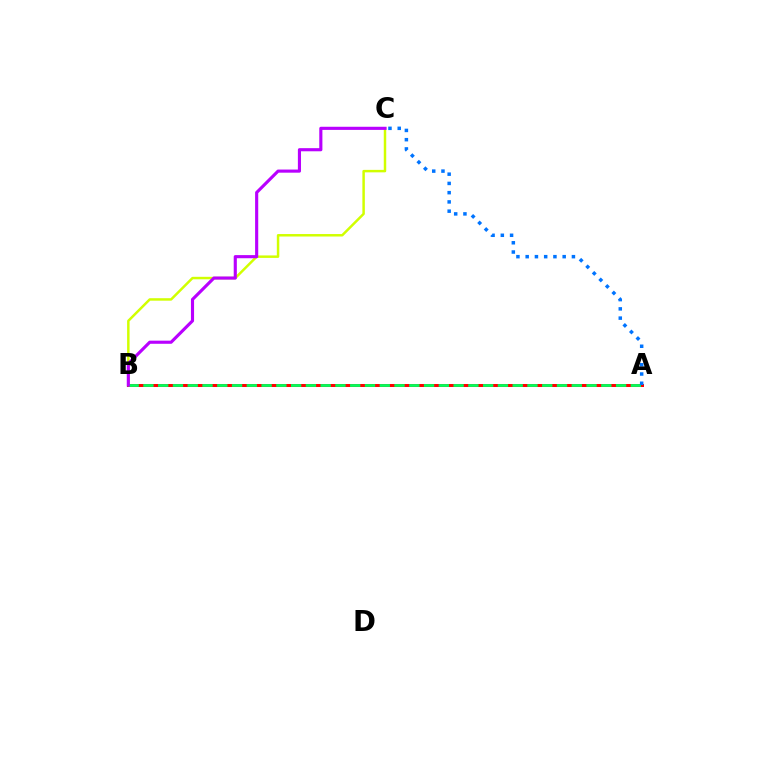{('B', 'C'): [{'color': '#d1ff00', 'line_style': 'solid', 'thickness': 1.78}, {'color': '#b900ff', 'line_style': 'solid', 'thickness': 2.25}], ('A', 'B'): [{'color': '#ff0000', 'line_style': 'solid', 'thickness': 2.16}, {'color': '#00ff5c', 'line_style': 'dashed', 'thickness': 2.01}], ('A', 'C'): [{'color': '#0074ff', 'line_style': 'dotted', 'thickness': 2.51}]}